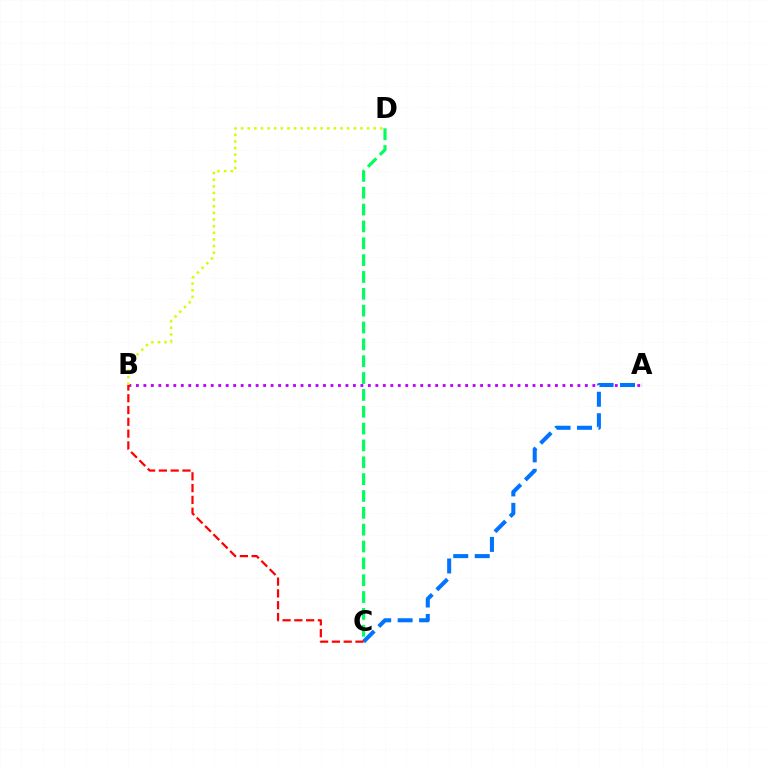{('C', 'D'): [{'color': '#00ff5c', 'line_style': 'dashed', 'thickness': 2.29}], ('A', 'B'): [{'color': '#b900ff', 'line_style': 'dotted', 'thickness': 2.03}], ('A', 'C'): [{'color': '#0074ff', 'line_style': 'dashed', 'thickness': 2.91}], ('B', 'D'): [{'color': '#d1ff00', 'line_style': 'dotted', 'thickness': 1.8}], ('B', 'C'): [{'color': '#ff0000', 'line_style': 'dashed', 'thickness': 1.6}]}